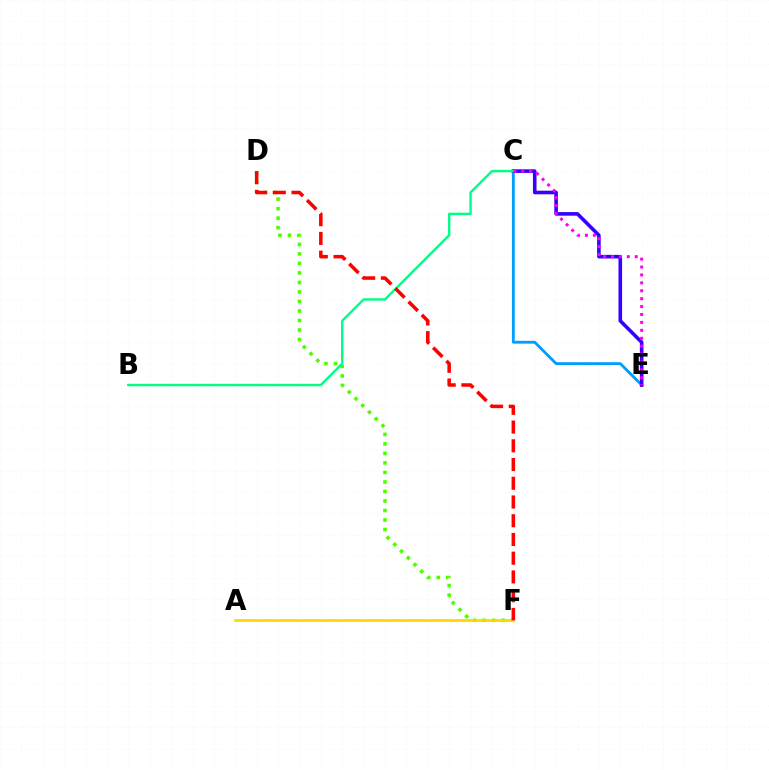{('C', 'E'): [{'color': '#009eff', 'line_style': 'solid', 'thickness': 2.04}, {'color': '#3700ff', 'line_style': 'solid', 'thickness': 2.59}, {'color': '#ff00ed', 'line_style': 'dotted', 'thickness': 2.15}], ('D', 'F'): [{'color': '#4fff00', 'line_style': 'dotted', 'thickness': 2.59}, {'color': '#ff0000', 'line_style': 'dashed', 'thickness': 2.55}], ('B', 'C'): [{'color': '#00ff86', 'line_style': 'solid', 'thickness': 1.74}], ('A', 'F'): [{'color': '#ffd500', 'line_style': 'solid', 'thickness': 1.89}]}